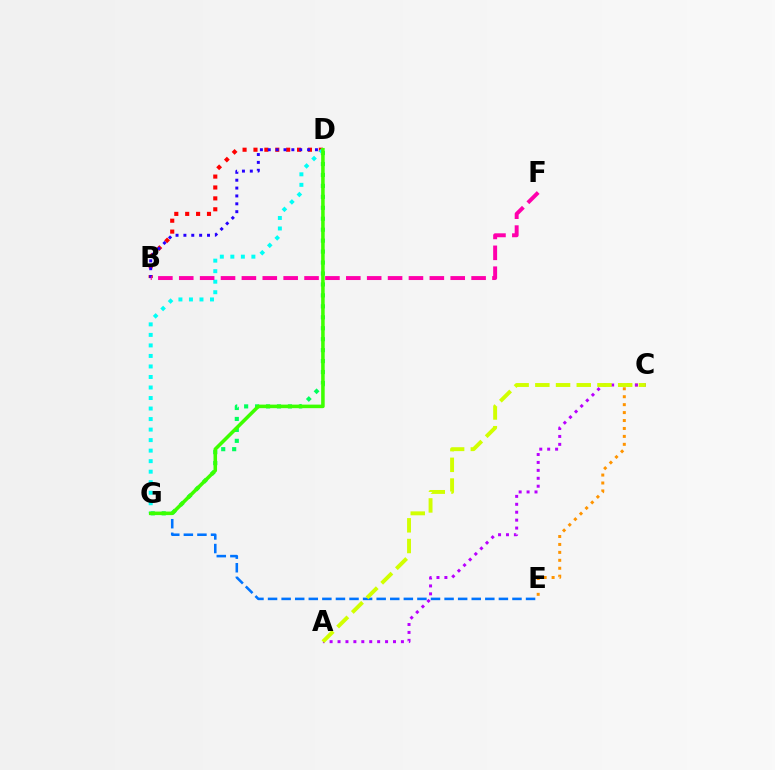{('E', 'G'): [{'color': '#0074ff', 'line_style': 'dashed', 'thickness': 1.84}], ('C', 'E'): [{'color': '#ff9400', 'line_style': 'dotted', 'thickness': 2.16}], ('D', 'G'): [{'color': '#00ff5c', 'line_style': 'dotted', 'thickness': 2.97}, {'color': '#00fff6', 'line_style': 'dotted', 'thickness': 2.86}, {'color': '#3dff00', 'line_style': 'solid', 'thickness': 2.55}], ('B', 'D'): [{'color': '#ff0000', 'line_style': 'dotted', 'thickness': 2.96}, {'color': '#2500ff', 'line_style': 'dotted', 'thickness': 2.14}], ('A', 'C'): [{'color': '#b900ff', 'line_style': 'dotted', 'thickness': 2.15}, {'color': '#d1ff00', 'line_style': 'dashed', 'thickness': 2.81}], ('B', 'F'): [{'color': '#ff00ac', 'line_style': 'dashed', 'thickness': 2.84}]}